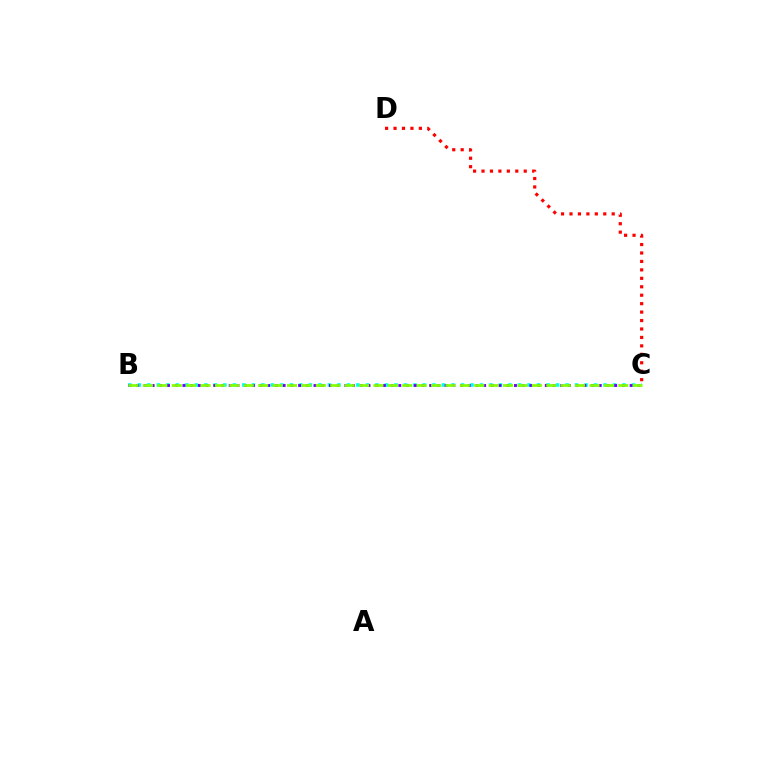{('C', 'D'): [{'color': '#ff0000', 'line_style': 'dotted', 'thickness': 2.29}], ('B', 'C'): [{'color': '#00fff6', 'line_style': 'dotted', 'thickness': 2.58}, {'color': '#7200ff', 'line_style': 'dotted', 'thickness': 2.09}, {'color': '#84ff00', 'line_style': 'dashed', 'thickness': 1.96}]}